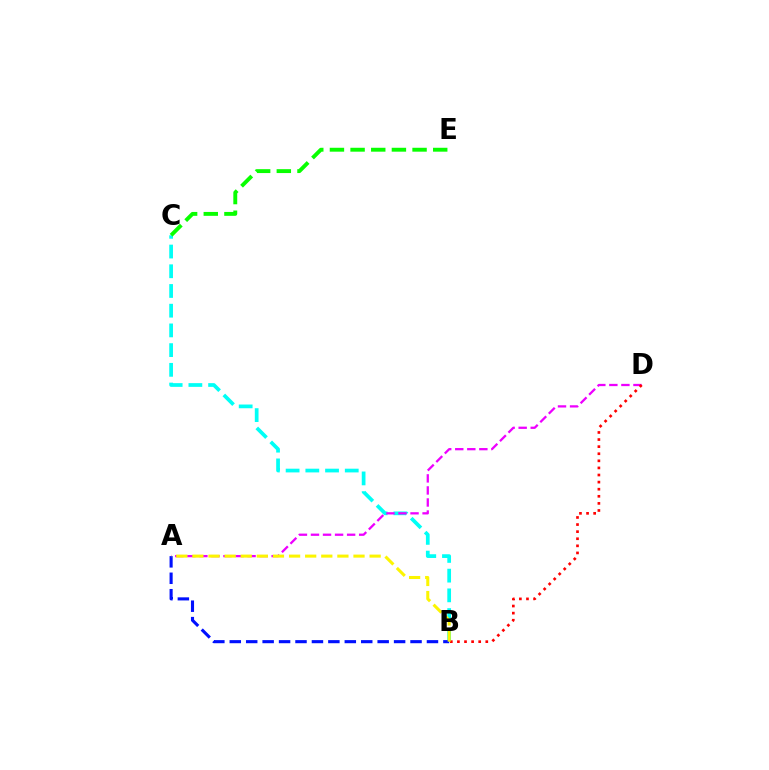{('B', 'C'): [{'color': '#00fff6', 'line_style': 'dashed', 'thickness': 2.68}], ('A', 'D'): [{'color': '#ee00ff', 'line_style': 'dashed', 'thickness': 1.64}], ('C', 'E'): [{'color': '#08ff00', 'line_style': 'dashed', 'thickness': 2.81}], ('B', 'D'): [{'color': '#ff0000', 'line_style': 'dotted', 'thickness': 1.93}], ('A', 'B'): [{'color': '#0010ff', 'line_style': 'dashed', 'thickness': 2.23}, {'color': '#fcf500', 'line_style': 'dashed', 'thickness': 2.19}]}